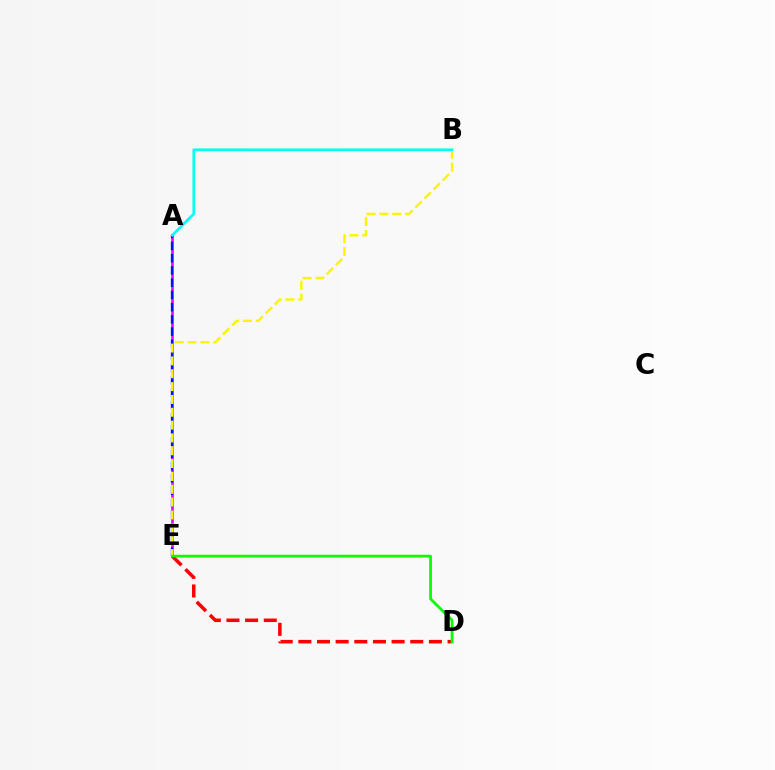{('A', 'E'): [{'color': '#ee00ff', 'line_style': 'solid', 'thickness': 1.9}, {'color': '#0010ff', 'line_style': 'dashed', 'thickness': 1.66}], ('B', 'E'): [{'color': '#fcf500', 'line_style': 'dashed', 'thickness': 1.74}], ('D', 'E'): [{'color': '#ff0000', 'line_style': 'dashed', 'thickness': 2.53}, {'color': '#08ff00', 'line_style': 'solid', 'thickness': 1.98}], ('A', 'B'): [{'color': '#00fff6', 'line_style': 'solid', 'thickness': 1.87}]}